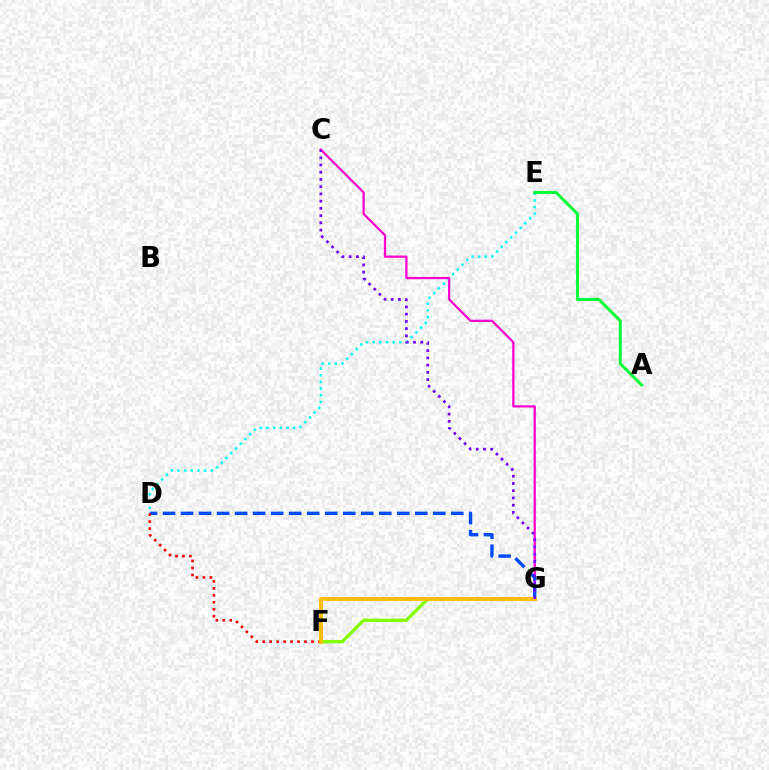{('D', 'E'): [{'color': '#00fff6', 'line_style': 'dotted', 'thickness': 1.81}], ('C', 'G'): [{'color': '#ff00cf', 'line_style': 'solid', 'thickness': 1.62}, {'color': '#7200ff', 'line_style': 'dotted', 'thickness': 1.96}], ('D', 'G'): [{'color': '#004bff', 'line_style': 'dashed', 'thickness': 2.45}], ('F', 'G'): [{'color': '#84ff00', 'line_style': 'solid', 'thickness': 2.43}, {'color': '#ffbd00', 'line_style': 'solid', 'thickness': 2.88}], ('D', 'F'): [{'color': '#ff0000', 'line_style': 'dotted', 'thickness': 1.89}], ('A', 'E'): [{'color': '#00ff39', 'line_style': 'solid', 'thickness': 2.18}]}